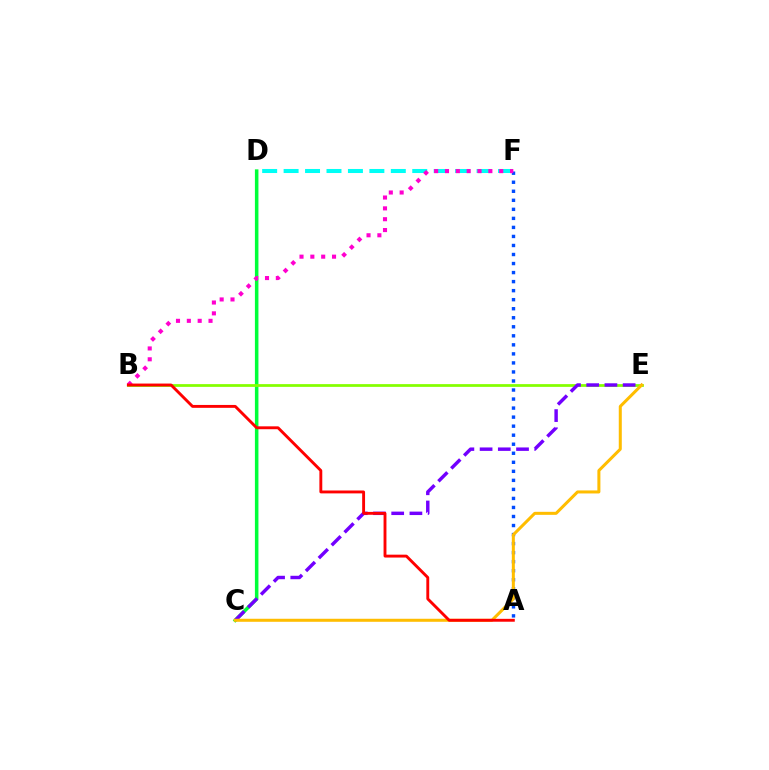{('C', 'D'): [{'color': '#00ff39', 'line_style': 'solid', 'thickness': 2.54}], ('A', 'F'): [{'color': '#004bff', 'line_style': 'dotted', 'thickness': 2.45}], ('B', 'E'): [{'color': '#84ff00', 'line_style': 'solid', 'thickness': 1.98}], ('C', 'E'): [{'color': '#7200ff', 'line_style': 'dashed', 'thickness': 2.47}, {'color': '#ffbd00', 'line_style': 'solid', 'thickness': 2.18}], ('D', 'F'): [{'color': '#00fff6', 'line_style': 'dashed', 'thickness': 2.91}], ('B', 'F'): [{'color': '#ff00cf', 'line_style': 'dotted', 'thickness': 2.95}], ('A', 'B'): [{'color': '#ff0000', 'line_style': 'solid', 'thickness': 2.08}]}